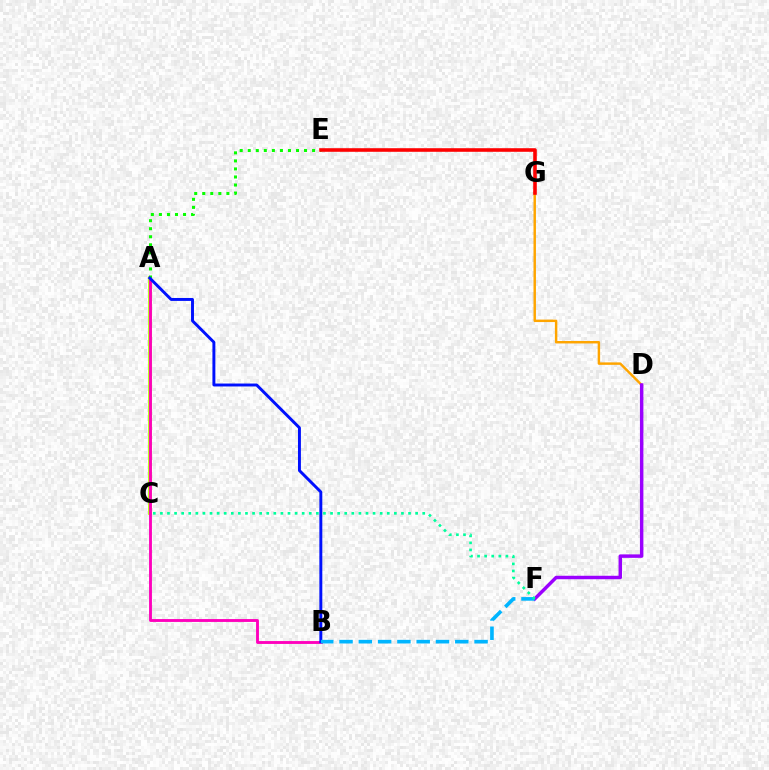{('A', 'C'): [{'color': '#b3ff00', 'line_style': 'solid', 'thickness': 2.69}], ('D', 'G'): [{'color': '#ffa500', 'line_style': 'solid', 'thickness': 1.77}], ('A', 'B'): [{'color': '#ff00bd', 'line_style': 'solid', 'thickness': 2.07}, {'color': '#0010ff', 'line_style': 'solid', 'thickness': 2.11}], ('A', 'E'): [{'color': '#08ff00', 'line_style': 'dotted', 'thickness': 2.19}], ('D', 'F'): [{'color': '#9b00ff', 'line_style': 'solid', 'thickness': 2.49}], ('B', 'F'): [{'color': '#00b5ff', 'line_style': 'dashed', 'thickness': 2.62}], ('C', 'F'): [{'color': '#00ff9d', 'line_style': 'dotted', 'thickness': 1.93}], ('E', 'G'): [{'color': '#ff0000', 'line_style': 'solid', 'thickness': 2.58}]}